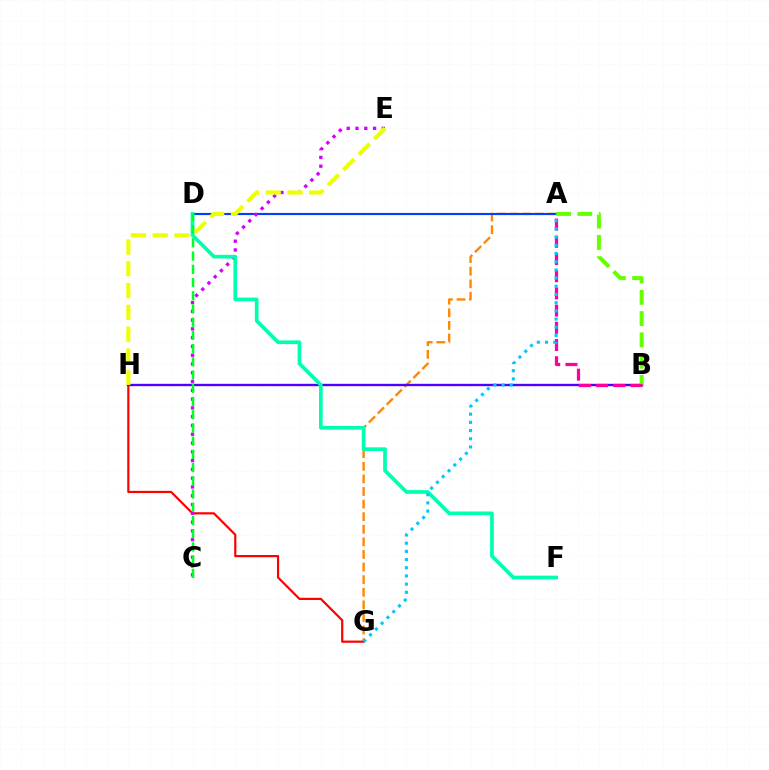{('A', 'G'): [{'color': '#ff8800', 'line_style': 'dashed', 'thickness': 1.71}, {'color': '#00c7ff', 'line_style': 'dotted', 'thickness': 2.23}], ('A', 'D'): [{'color': '#003fff', 'line_style': 'solid', 'thickness': 1.54}], ('G', 'H'): [{'color': '#ff0000', 'line_style': 'solid', 'thickness': 1.58}], ('C', 'E'): [{'color': '#d600ff', 'line_style': 'dotted', 'thickness': 2.39}], ('B', 'H'): [{'color': '#4f00ff', 'line_style': 'solid', 'thickness': 1.71}], ('D', 'F'): [{'color': '#00ffaf', 'line_style': 'solid', 'thickness': 2.66}], ('A', 'B'): [{'color': '#66ff00', 'line_style': 'dashed', 'thickness': 2.89}, {'color': '#ff00a0', 'line_style': 'dashed', 'thickness': 2.34}], ('C', 'D'): [{'color': '#00ff27', 'line_style': 'dashed', 'thickness': 1.8}], ('E', 'H'): [{'color': '#eeff00', 'line_style': 'dashed', 'thickness': 2.96}]}